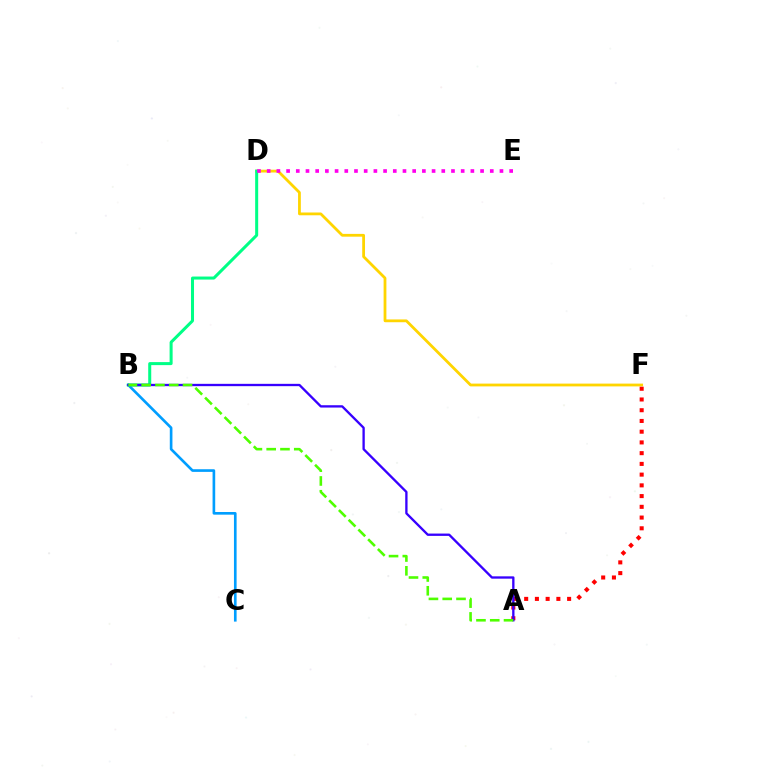{('D', 'F'): [{'color': '#ffd500', 'line_style': 'solid', 'thickness': 2.01}], ('A', 'F'): [{'color': '#ff0000', 'line_style': 'dotted', 'thickness': 2.92}], ('B', 'C'): [{'color': '#009eff', 'line_style': 'solid', 'thickness': 1.91}], ('B', 'D'): [{'color': '#00ff86', 'line_style': 'solid', 'thickness': 2.18}], ('D', 'E'): [{'color': '#ff00ed', 'line_style': 'dotted', 'thickness': 2.64}], ('A', 'B'): [{'color': '#3700ff', 'line_style': 'solid', 'thickness': 1.68}, {'color': '#4fff00', 'line_style': 'dashed', 'thickness': 1.87}]}